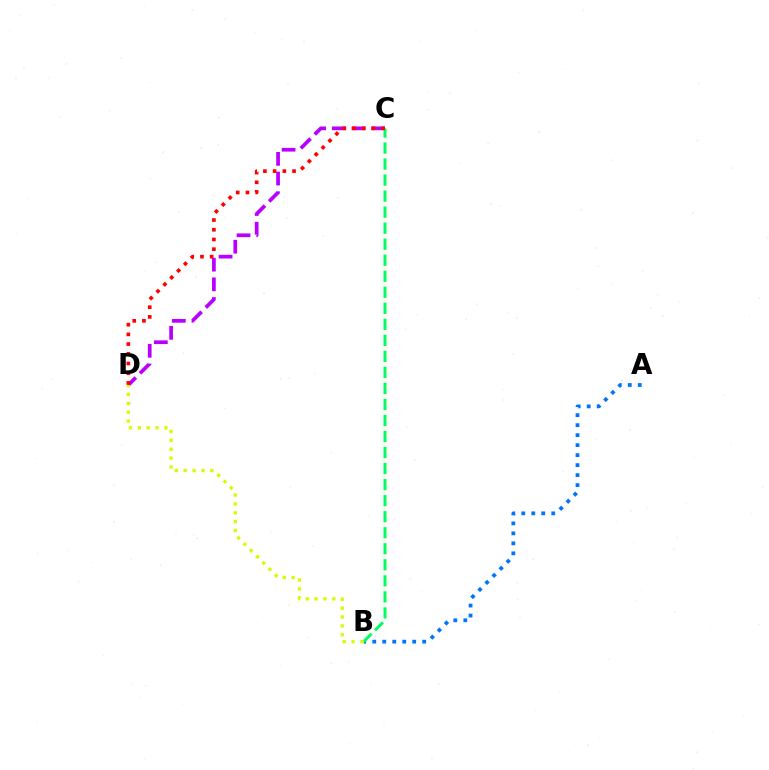{('A', 'B'): [{'color': '#0074ff', 'line_style': 'dotted', 'thickness': 2.71}], ('C', 'D'): [{'color': '#b900ff', 'line_style': 'dashed', 'thickness': 2.67}, {'color': '#ff0000', 'line_style': 'dotted', 'thickness': 2.64}], ('B', 'C'): [{'color': '#00ff5c', 'line_style': 'dashed', 'thickness': 2.18}], ('B', 'D'): [{'color': '#d1ff00', 'line_style': 'dotted', 'thickness': 2.41}]}